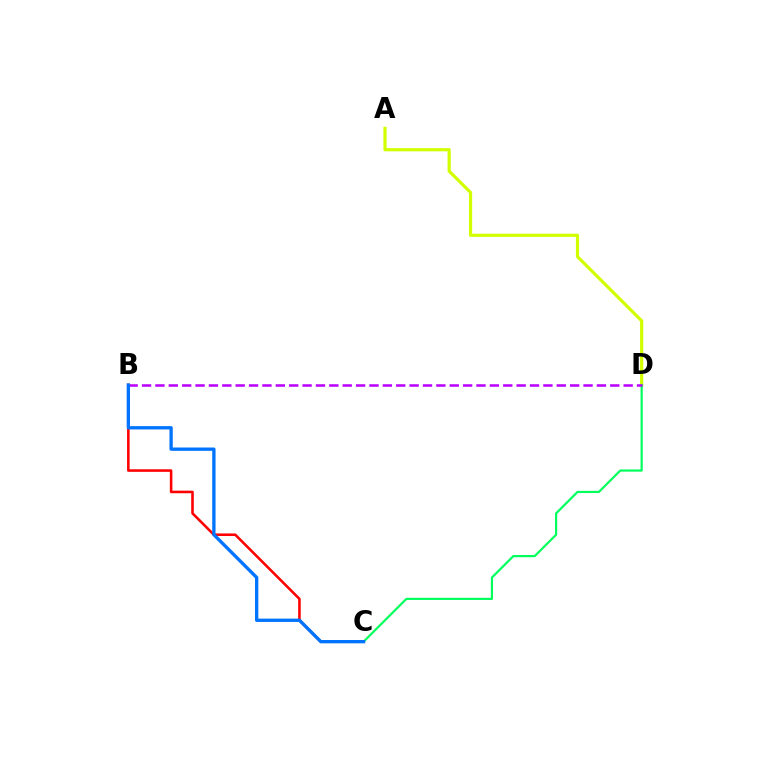{('B', 'C'): [{'color': '#ff0000', 'line_style': 'solid', 'thickness': 1.85}, {'color': '#0074ff', 'line_style': 'solid', 'thickness': 2.39}], ('A', 'D'): [{'color': '#d1ff00', 'line_style': 'solid', 'thickness': 2.29}], ('C', 'D'): [{'color': '#00ff5c', 'line_style': 'solid', 'thickness': 1.58}], ('B', 'D'): [{'color': '#b900ff', 'line_style': 'dashed', 'thickness': 1.82}]}